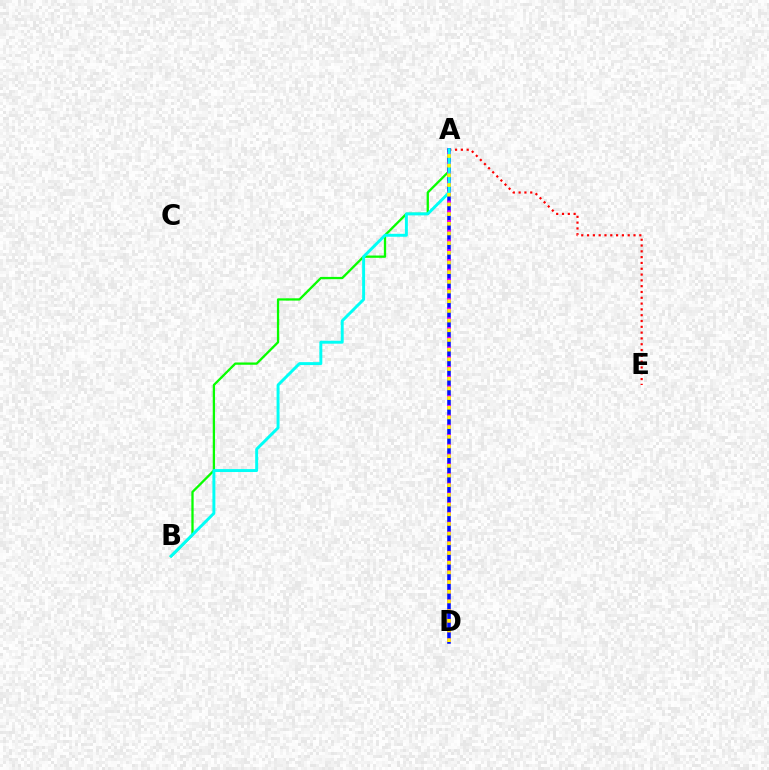{('A', 'E'): [{'color': '#ff0000', 'line_style': 'dotted', 'thickness': 1.58}], ('A', 'B'): [{'color': '#08ff00', 'line_style': 'solid', 'thickness': 1.65}, {'color': '#00fff6', 'line_style': 'solid', 'thickness': 2.12}], ('A', 'D'): [{'color': '#0010ff', 'line_style': 'solid', 'thickness': 2.58}, {'color': '#ee00ff', 'line_style': 'dotted', 'thickness': 2.64}, {'color': '#fcf500', 'line_style': 'dotted', 'thickness': 2.63}]}